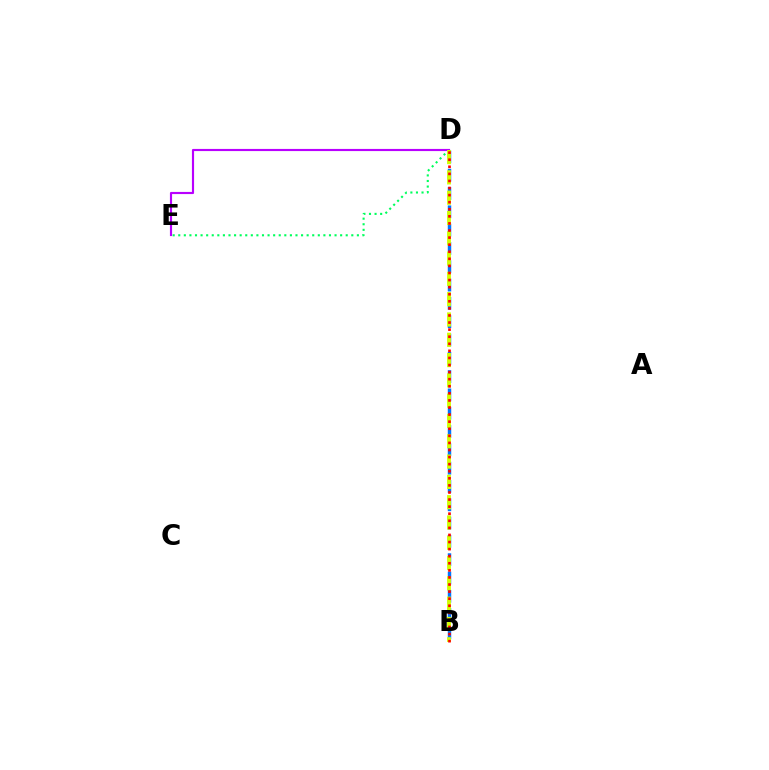{('B', 'D'): [{'color': '#0074ff', 'line_style': 'dashed', 'thickness': 2.49}, {'color': '#d1ff00', 'line_style': 'dashed', 'thickness': 2.76}, {'color': '#ff0000', 'line_style': 'dotted', 'thickness': 1.92}], ('D', 'E'): [{'color': '#00ff5c', 'line_style': 'dotted', 'thickness': 1.52}, {'color': '#b900ff', 'line_style': 'solid', 'thickness': 1.55}]}